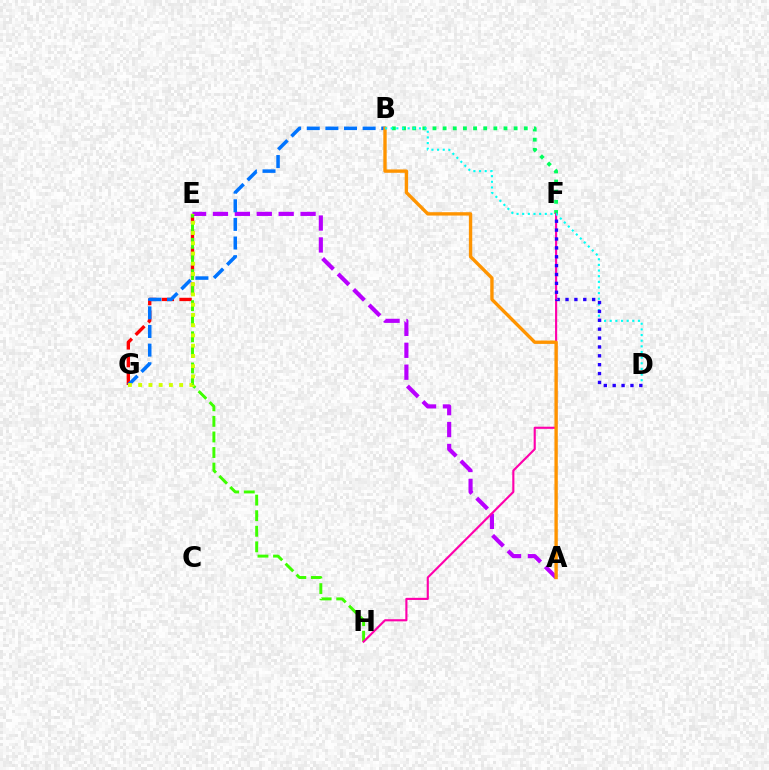{('B', 'F'): [{'color': '#00ff5c', 'line_style': 'dotted', 'thickness': 2.76}], ('E', 'G'): [{'color': '#ff0000', 'line_style': 'dashed', 'thickness': 2.41}, {'color': '#d1ff00', 'line_style': 'dotted', 'thickness': 2.78}], ('A', 'E'): [{'color': '#b900ff', 'line_style': 'dashed', 'thickness': 2.98}], ('B', 'G'): [{'color': '#0074ff', 'line_style': 'dashed', 'thickness': 2.53}], ('E', 'H'): [{'color': '#3dff00', 'line_style': 'dashed', 'thickness': 2.12}], ('F', 'H'): [{'color': '#ff00ac', 'line_style': 'solid', 'thickness': 1.54}], ('A', 'B'): [{'color': '#ff9400', 'line_style': 'solid', 'thickness': 2.42}], ('B', 'D'): [{'color': '#00fff6', 'line_style': 'dotted', 'thickness': 1.53}], ('D', 'F'): [{'color': '#2500ff', 'line_style': 'dotted', 'thickness': 2.41}]}